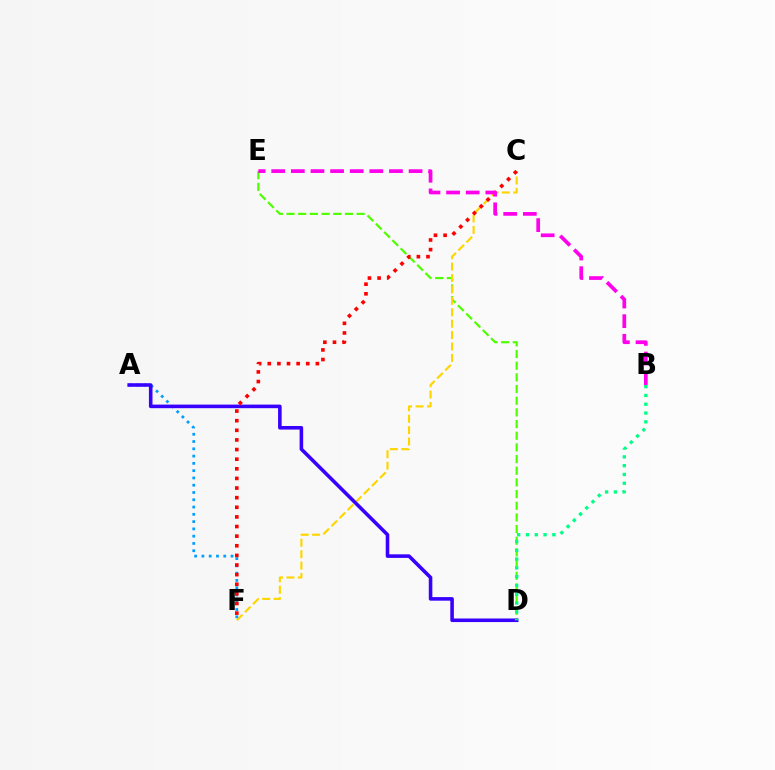{('D', 'E'): [{'color': '#4fff00', 'line_style': 'dashed', 'thickness': 1.59}], ('C', 'F'): [{'color': '#ffd500', 'line_style': 'dashed', 'thickness': 1.55}, {'color': '#ff0000', 'line_style': 'dotted', 'thickness': 2.61}], ('A', 'F'): [{'color': '#009eff', 'line_style': 'dotted', 'thickness': 1.98}], ('A', 'D'): [{'color': '#3700ff', 'line_style': 'solid', 'thickness': 2.57}], ('B', 'E'): [{'color': '#ff00ed', 'line_style': 'dashed', 'thickness': 2.67}], ('B', 'D'): [{'color': '#00ff86', 'line_style': 'dotted', 'thickness': 2.39}]}